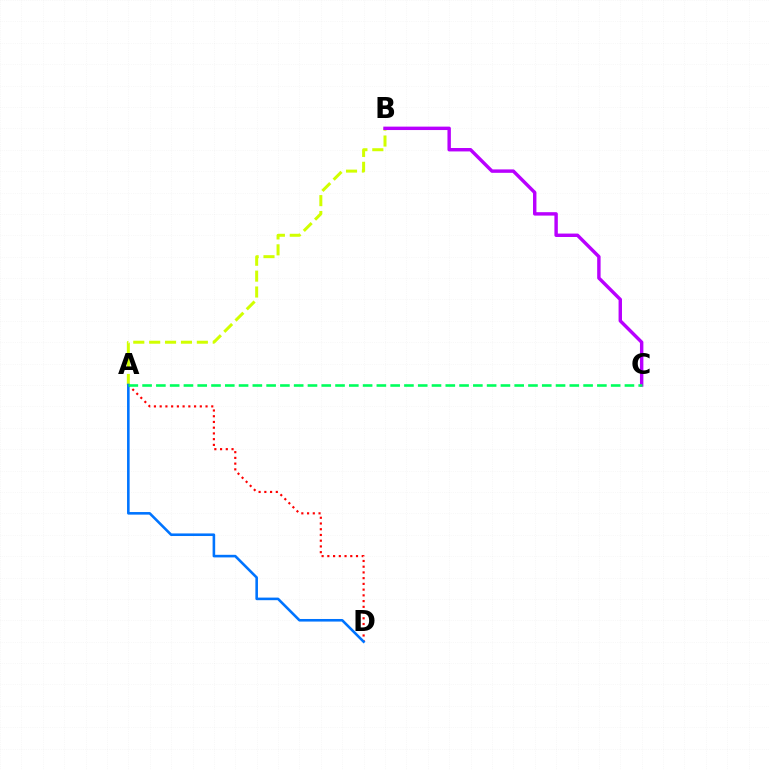{('A', 'B'): [{'color': '#d1ff00', 'line_style': 'dashed', 'thickness': 2.16}], ('A', 'D'): [{'color': '#ff0000', 'line_style': 'dotted', 'thickness': 1.56}, {'color': '#0074ff', 'line_style': 'solid', 'thickness': 1.86}], ('B', 'C'): [{'color': '#b900ff', 'line_style': 'solid', 'thickness': 2.46}], ('A', 'C'): [{'color': '#00ff5c', 'line_style': 'dashed', 'thickness': 1.87}]}